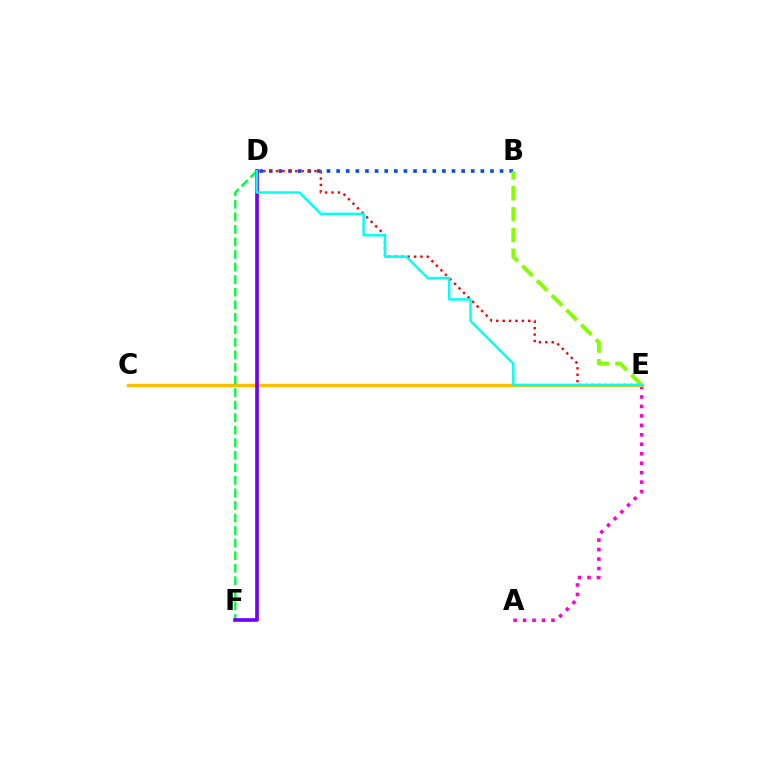{('B', 'D'): [{'color': '#004bff', 'line_style': 'dotted', 'thickness': 2.61}], ('D', 'E'): [{'color': '#ff0000', 'line_style': 'dotted', 'thickness': 1.74}, {'color': '#00fff6', 'line_style': 'solid', 'thickness': 1.78}], ('A', 'E'): [{'color': '#ff00cf', 'line_style': 'dotted', 'thickness': 2.57}], ('B', 'E'): [{'color': '#84ff00', 'line_style': 'dashed', 'thickness': 2.83}], ('C', 'E'): [{'color': '#ffbd00', 'line_style': 'solid', 'thickness': 2.44}], ('D', 'F'): [{'color': '#00ff39', 'line_style': 'dashed', 'thickness': 1.7}, {'color': '#7200ff', 'line_style': 'solid', 'thickness': 2.64}]}